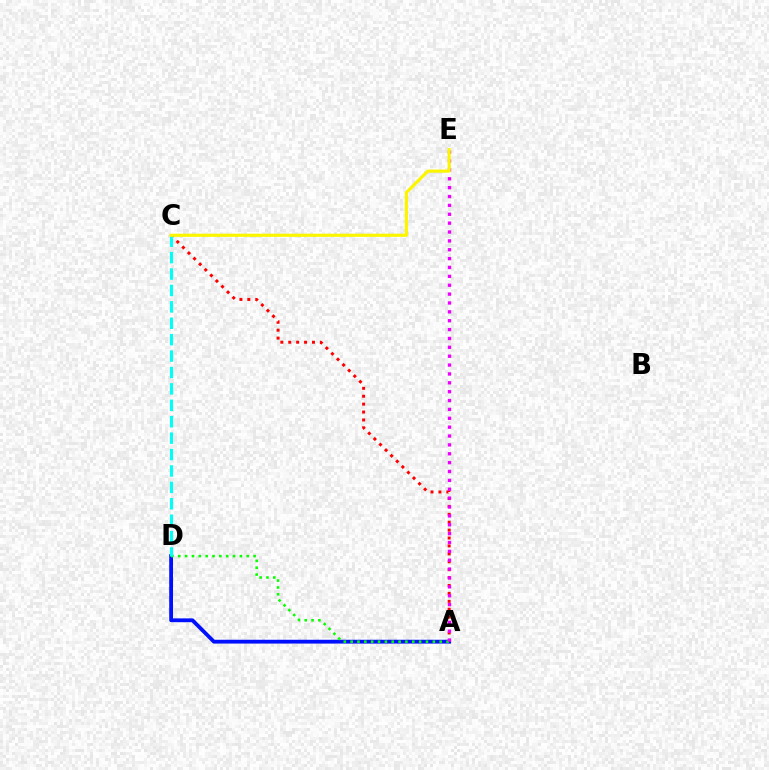{('A', 'C'): [{'color': '#ff0000', 'line_style': 'dotted', 'thickness': 2.15}], ('A', 'D'): [{'color': '#0010ff', 'line_style': 'solid', 'thickness': 2.75}, {'color': '#08ff00', 'line_style': 'dotted', 'thickness': 1.86}], ('A', 'E'): [{'color': '#ee00ff', 'line_style': 'dotted', 'thickness': 2.41}], ('C', 'D'): [{'color': '#00fff6', 'line_style': 'dashed', 'thickness': 2.23}], ('C', 'E'): [{'color': '#fcf500', 'line_style': 'solid', 'thickness': 2.26}]}